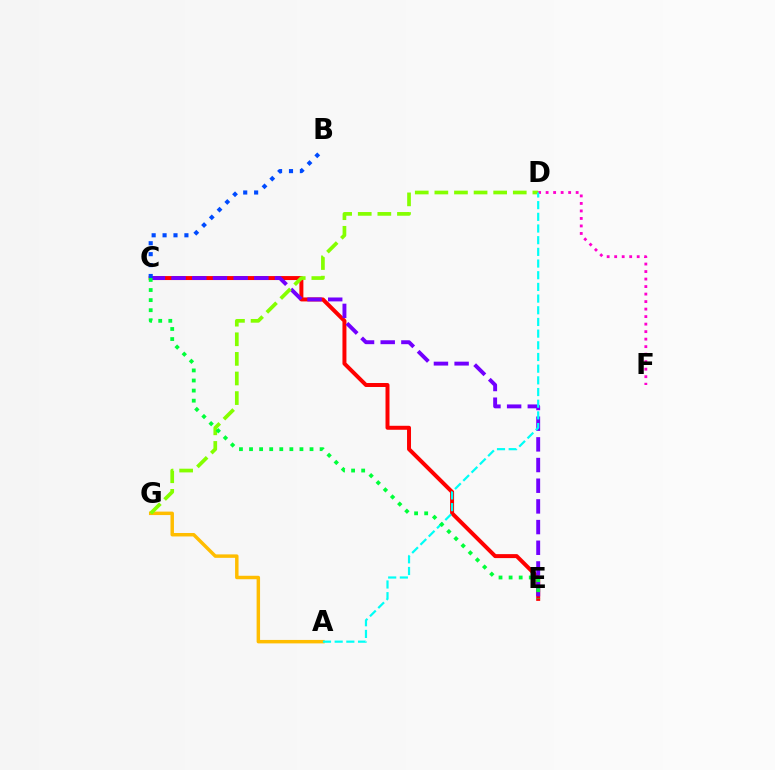{('A', 'G'): [{'color': '#ffbd00', 'line_style': 'solid', 'thickness': 2.49}], ('D', 'F'): [{'color': '#ff00cf', 'line_style': 'dotted', 'thickness': 2.04}], ('C', 'E'): [{'color': '#ff0000', 'line_style': 'solid', 'thickness': 2.87}, {'color': '#7200ff', 'line_style': 'dashed', 'thickness': 2.81}, {'color': '#00ff39', 'line_style': 'dotted', 'thickness': 2.74}], ('D', 'G'): [{'color': '#84ff00', 'line_style': 'dashed', 'thickness': 2.66}], ('A', 'D'): [{'color': '#00fff6', 'line_style': 'dashed', 'thickness': 1.59}], ('B', 'C'): [{'color': '#004bff', 'line_style': 'dotted', 'thickness': 2.97}]}